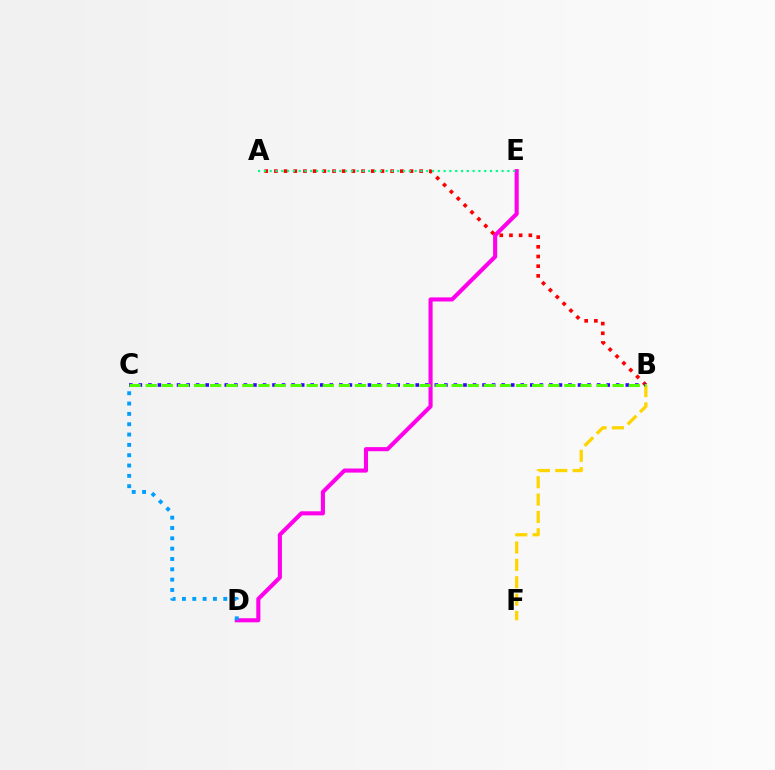{('D', 'E'): [{'color': '#ff00ed', 'line_style': 'solid', 'thickness': 2.95}], ('B', 'F'): [{'color': '#ffd500', 'line_style': 'dashed', 'thickness': 2.36}], ('A', 'B'): [{'color': '#ff0000', 'line_style': 'dotted', 'thickness': 2.63}], ('B', 'C'): [{'color': '#3700ff', 'line_style': 'dotted', 'thickness': 2.59}, {'color': '#4fff00', 'line_style': 'dashed', 'thickness': 2.19}], ('C', 'D'): [{'color': '#009eff', 'line_style': 'dotted', 'thickness': 2.81}], ('A', 'E'): [{'color': '#00ff86', 'line_style': 'dotted', 'thickness': 1.58}]}